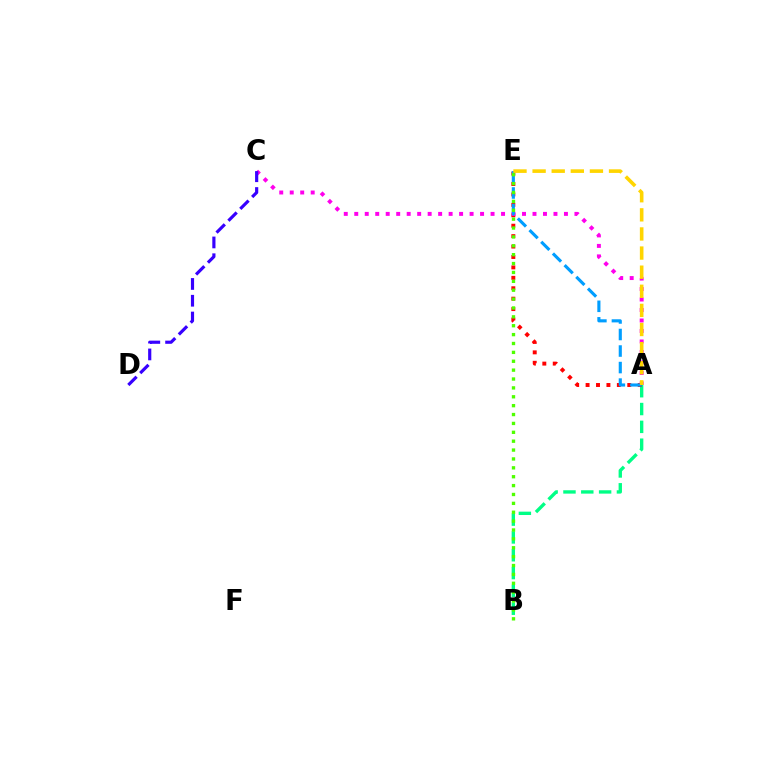{('A', 'B'): [{'color': '#00ff86', 'line_style': 'dashed', 'thickness': 2.42}], ('A', 'E'): [{'color': '#ff0000', 'line_style': 'dotted', 'thickness': 2.83}, {'color': '#009eff', 'line_style': 'dashed', 'thickness': 2.25}, {'color': '#ffd500', 'line_style': 'dashed', 'thickness': 2.6}], ('A', 'C'): [{'color': '#ff00ed', 'line_style': 'dotted', 'thickness': 2.85}], ('C', 'D'): [{'color': '#3700ff', 'line_style': 'dashed', 'thickness': 2.28}], ('B', 'E'): [{'color': '#4fff00', 'line_style': 'dotted', 'thickness': 2.41}]}